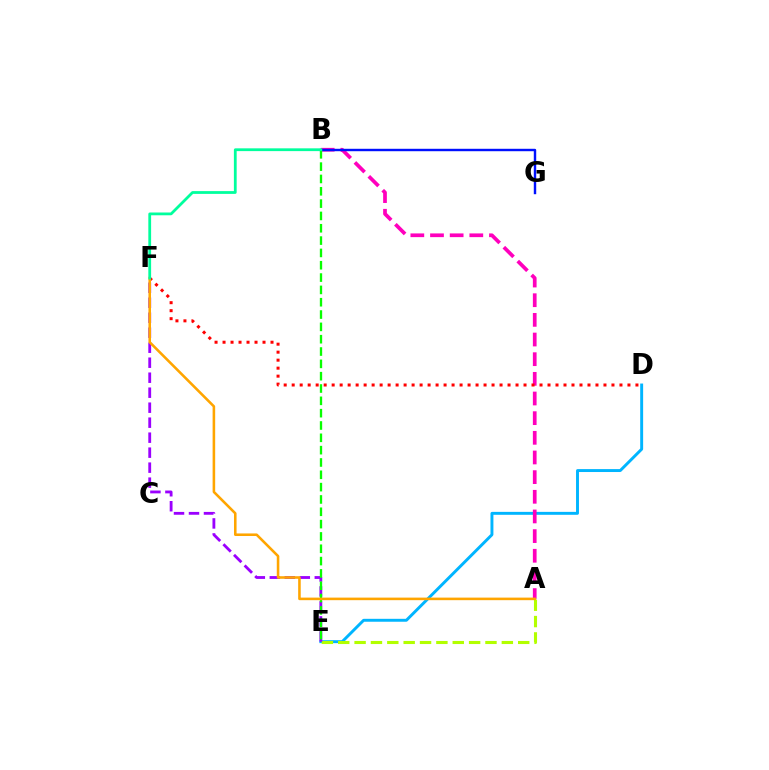{('D', 'E'): [{'color': '#00b5ff', 'line_style': 'solid', 'thickness': 2.11}], ('A', 'B'): [{'color': '#ff00bd', 'line_style': 'dashed', 'thickness': 2.67}], ('A', 'E'): [{'color': '#b3ff00', 'line_style': 'dashed', 'thickness': 2.22}], ('E', 'F'): [{'color': '#9b00ff', 'line_style': 'dashed', 'thickness': 2.04}], ('B', 'G'): [{'color': '#0010ff', 'line_style': 'solid', 'thickness': 1.75}], ('B', 'E'): [{'color': '#08ff00', 'line_style': 'dashed', 'thickness': 1.67}], ('D', 'F'): [{'color': '#ff0000', 'line_style': 'dotted', 'thickness': 2.17}], ('A', 'F'): [{'color': '#ffa500', 'line_style': 'solid', 'thickness': 1.85}], ('B', 'F'): [{'color': '#00ff9d', 'line_style': 'solid', 'thickness': 2.0}]}